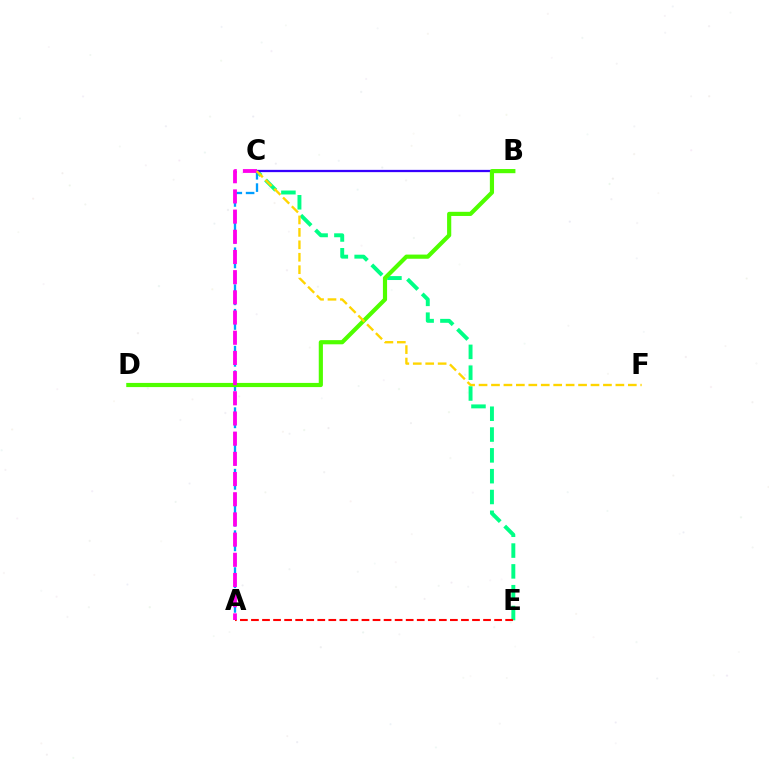{('C', 'E'): [{'color': '#00ff86', 'line_style': 'dashed', 'thickness': 2.83}], ('B', 'C'): [{'color': '#3700ff', 'line_style': 'solid', 'thickness': 1.64}], ('A', 'C'): [{'color': '#009eff', 'line_style': 'dashed', 'thickness': 1.67}, {'color': '#ff00ed', 'line_style': 'dashed', 'thickness': 2.74}], ('B', 'D'): [{'color': '#4fff00', 'line_style': 'solid', 'thickness': 3.0}], ('A', 'E'): [{'color': '#ff0000', 'line_style': 'dashed', 'thickness': 1.5}], ('C', 'F'): [{'color': '#ffd500', 'line_style': 'dashed', 'thickness': 1.69}]}